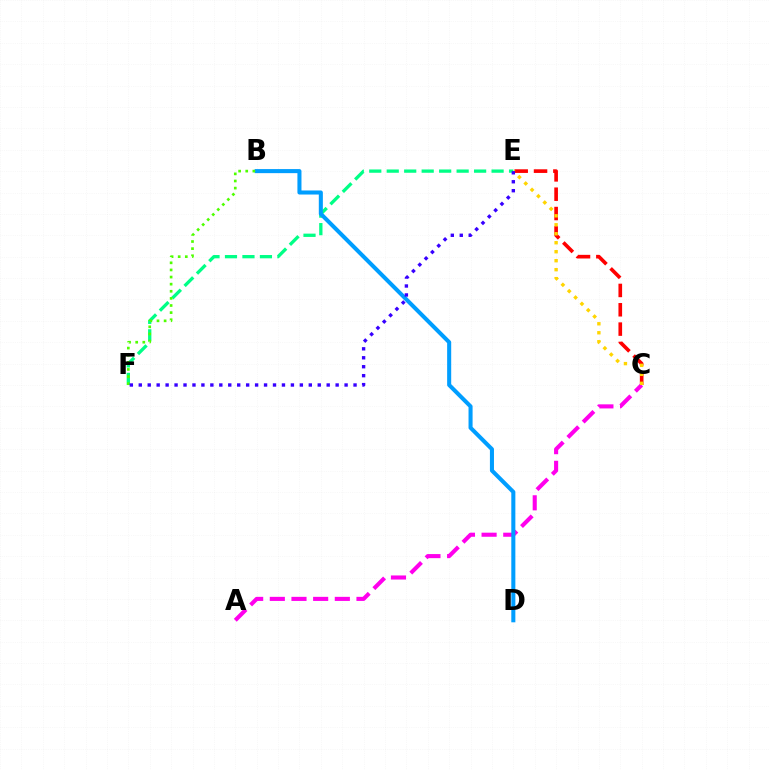{('C', 'E'): [{'color': '#ff0000', 'line_style': 'dashed', 'thickness': 2.63}, {'color': '#ffd500', 'line_style': 'dotted', 'thickness': 2.44}], ('E', 'F'): [{'color': '#00ff86', 'line_style': 'dashed', 'thickness': 2.37}, {'color': '#3700ff', 'line_style': 'dotted', 'thickness': 2.43}], ('A', 'C'): [{'color': '#ff00ed', 'line_style': 'dashed', 'thickness': 2.94}], ('B', 'D'): [{'color': '#009eff', 'line_style': 'solid', 'thickness': 2.92}], ('B', 'F'): [{'color': '#4fff00', 'line_style': 'dotted', 'thickness': 1.93}]}